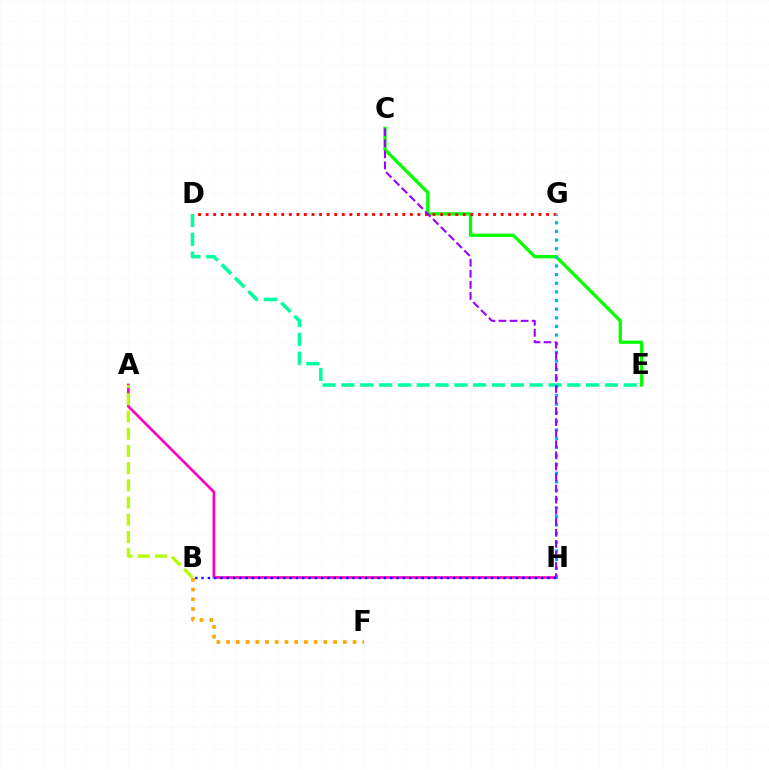{('D', 'E'): [{'color': '#00ff9d', 'line_style': 'dashed', 'thickness': 2.56}], ('B', 'F'): [{'color': '#ffa500', 'line_style': 'dotted', 'thickness': 2.64}], ('C', 'E'): [{'color': '#08ff00', 'line_style': 'solid', 'thickness': 2.36}], ('D', 'G'): [{'color': '#ff0000', 'line_style': 'dotted', 'thickness': 2.06}], ('A', 'H'): [{'color': '#ff00bd', 'line_style': 'solid', 'thickness': 1.93}], ('A', 'B'): [{'color': '#b3ff00', 'line_style': 'dashed', 'thickness': 2.34}], ('G', 'H'): [{'color': '#00b5ff', 'line_style': 'dotted', 'thickness': 2.35}], ('B', 'H'): [{'color': '#0010ff', 'line_style': 'dotted', 'thickness': 1.71}], ('C', 'H'): [{'color': '#9b00ff', 'line_style': 'dashed', 'thickness': 1.5}]}